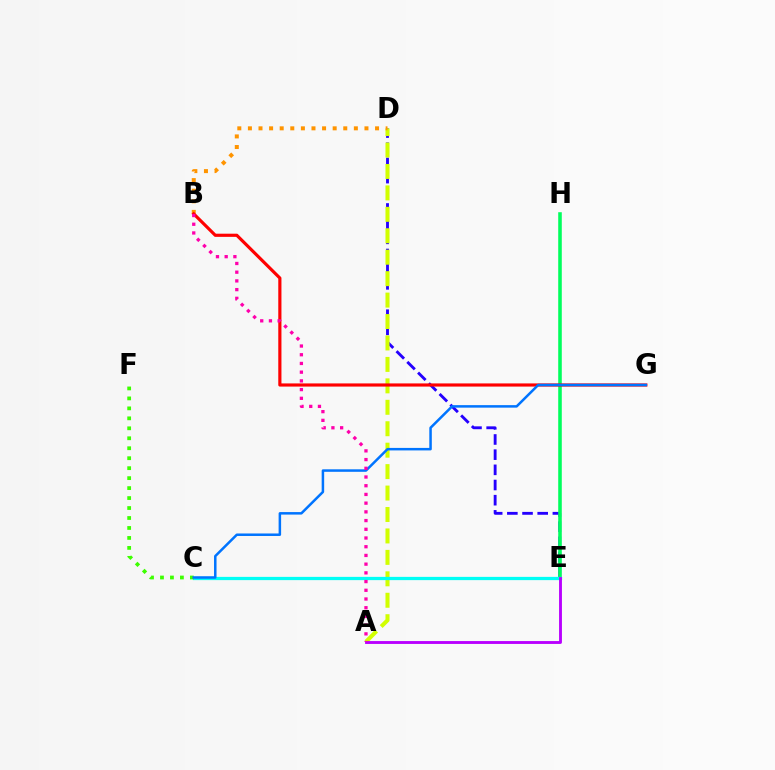{('D', 'E'): [{'color': '#2500ff', 'line_style': 'dashed', 'thickness': 2.06}], ('E', 'H'): [{'color': '#00ff5c', 'line_style': 'solid', 'thickness': 2.56}], ('A', 'D'): [{'color': '#d1ff00', 'line_style': 'dashed', 'thickness': 2.91}], ('B', 'D'): [{'color': '#ff9400', 'line_style': 'dotted', 'thickness': 2.88}], ('C', 'E'): [{'color': '#00fff6', 'line_style': 'solid', 'thickness': 2.34}], ('C', 'F'): [{'color': '#3dff00', 'line_style': 'dotted', 'thickness': 2.71}], ('A', 'E'): [{'color': '#b900ff', 'line_style': 'solid', 'thickness': 2.06}], ('B', 'G'): [{'color': '#ff0000', 'line_style': 'solid', 'thickness': 2.28}], ('C', 'G'): [{'color': '#0074ff', 'line_style': 'solid', 'thickness': 1.8}], ('A', 'B'): [{'color': '#ff00ac', 'line_style': 'dotted', 'thickness': 2.37}]}